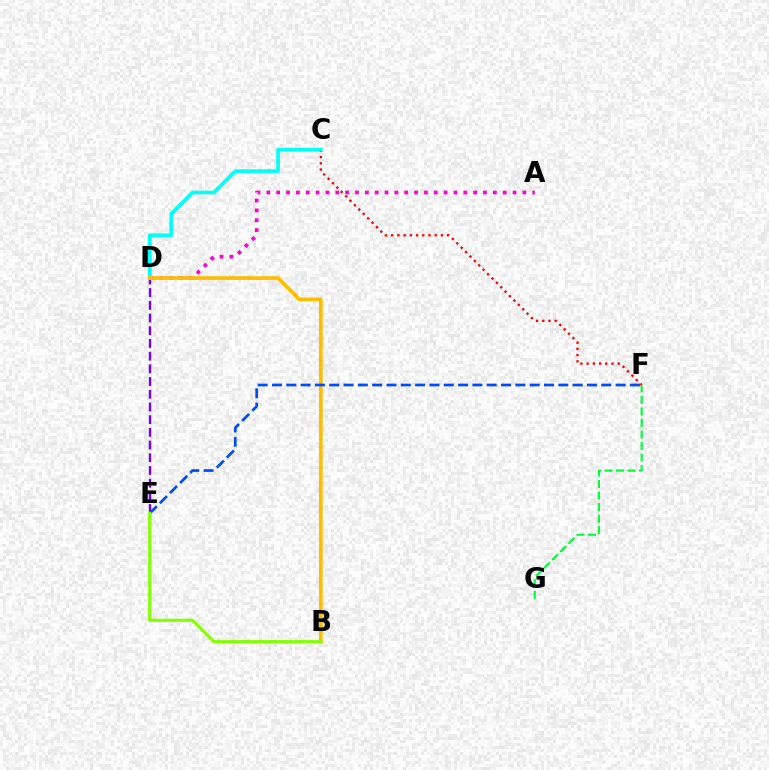{('A', 'D'): [{'color': '#ff00cf', 'line_style': 'dotted', 'thickness': 2.68}], ('D', 'E'): [{'color': '#7200ff', 'line_style': 'dashed', 'thickness': 1.73}], ('C', 'F'): [{'color': '#ff0000', 'line_style': 'dotted', 'thickness': 1.69}], ('C', 'D'): [{'color': '#00fff6', 'line_style': 'solid', 'thickness': 2.63}], ('B', 'D'): [{'color': '#ffbd00', 'line_style': 'solid', 'thickness': 2.67}], ('E', 'F'): [{'color': '#004bff', 'line_style': 'dashed', 'thickness': 1.95}], ('F', 'G'): [{'color': '#00ff39', 'line_style': 'dashed', 'thickness': 1.57}], ('B', 'E'): [{'color': '#84ff00', 'line_style': 'solid', 'thickness': 2.26}]}